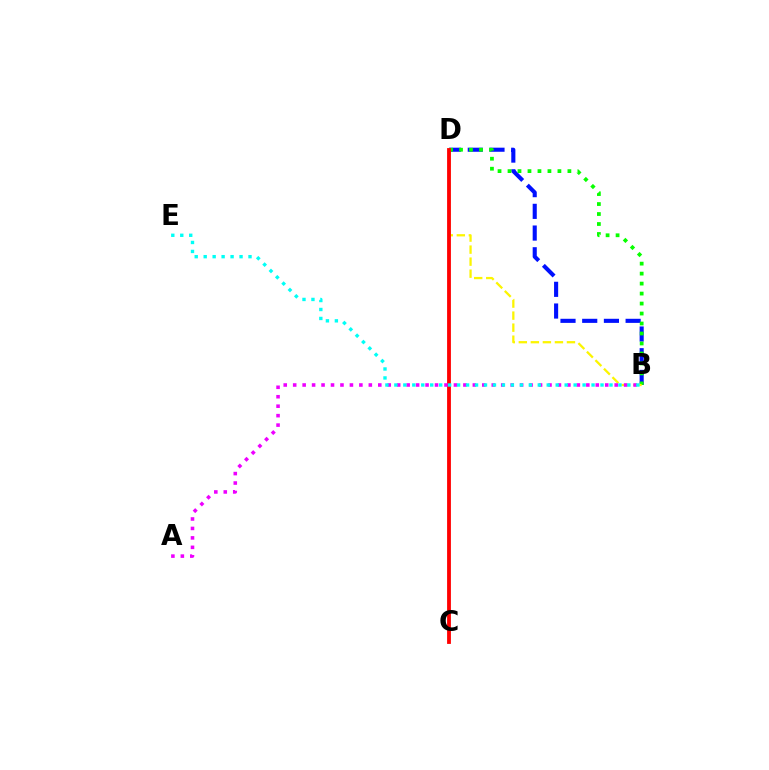{('B', 'D'): [{'color': '#0010ff', 'line_style': 'dashed', 'thickness': 2.95}, {'color': '#08ff00', 'line_style': 'dotted', 'thickness': 2.71}, {'color': '#fcf500', 'line_style': 'dashed', 'thickness': 1.63}], ('C', 'D'): [{'color': '#ff0000', 'line_style': 'solid', 'thickness': 2.75}], ('A', 'B'): [{'color': '#ee00ff', 'line_style': 'dotted', 'thickness': 2.57}], ('B', 'E'): [{'color': '#00fff6', 'line_style': 'dotted', 'thickness': 2.44}]}